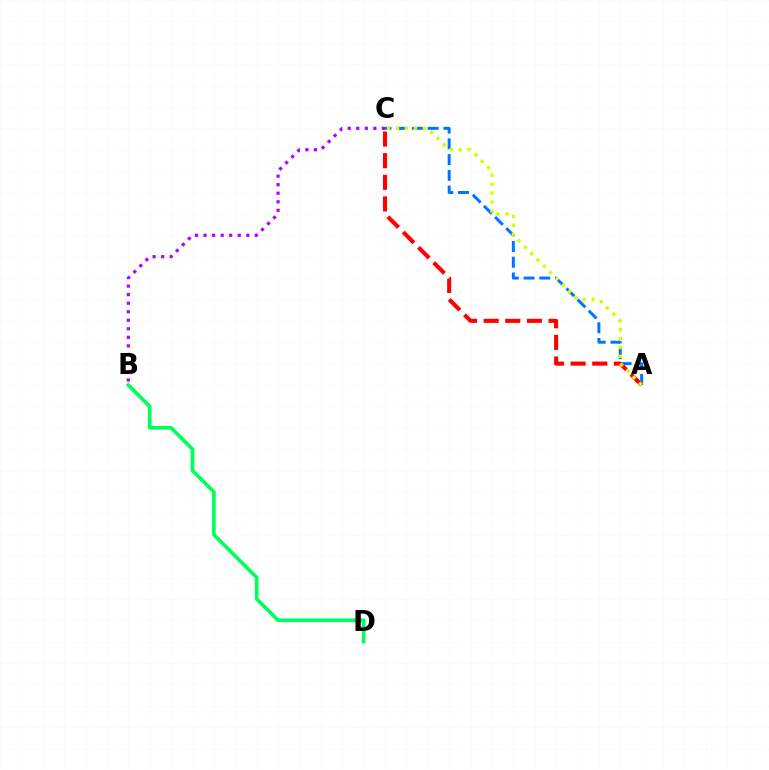{('B', 'C'): [{'color': '#b900ff', 'line_style': 'dotted', 'thickness': 2.32}], ('A', 'C'): [{'color': '#0074ff', 'line_style': 'dashed', 'thickness': 2.14}, {'color': '#ff0000', 'line_style': 'dashed', 'thickness': 2.94}, {'color': '#d1ff00', 'line_style': 'dotted', 'thickness': 2.43}], ('B', 'D'): [{'color': '#00ff5c', 'line_style': 'solid', 'thickness': 2.62}]}